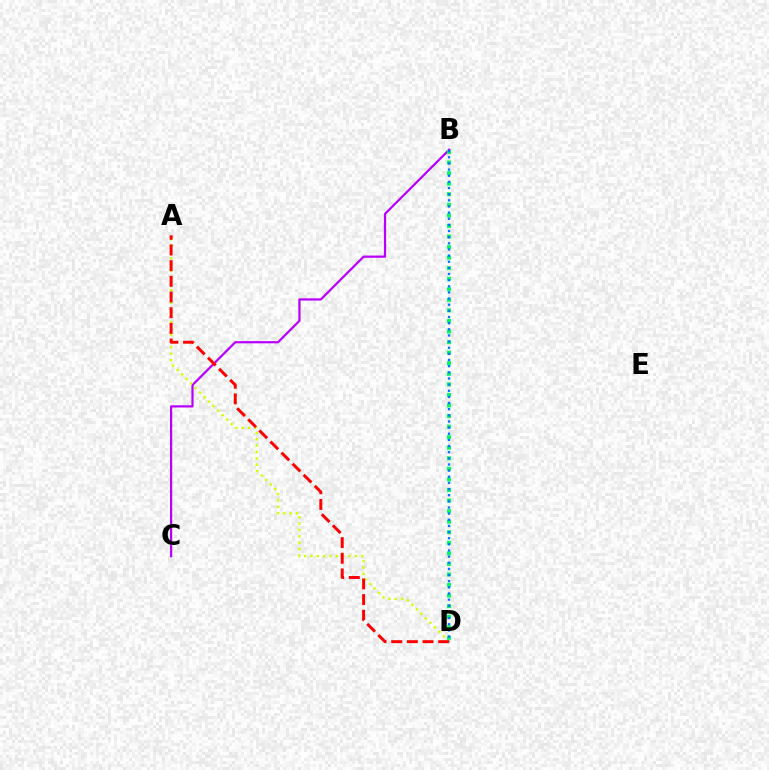{('B', 'C'): [{'color': '#b900ff', 'line_style': 'solid', 'thickness': 1.6}], ('A', 'D'): [{'color': '#d1ff00', 'line_style': 'dotted', 'thickness': 1.73}, {'color': '#ff0000', 'line_style': 'dashed', 'thickness': 2.13}], ('B', 'D'): [{'color': '#00ff5c', 'line_style': 'dotted', 'thickness': 2.87}, {'color': '#0074ff', 'line_style': 'dotted', 'thickness': 1.67}]}